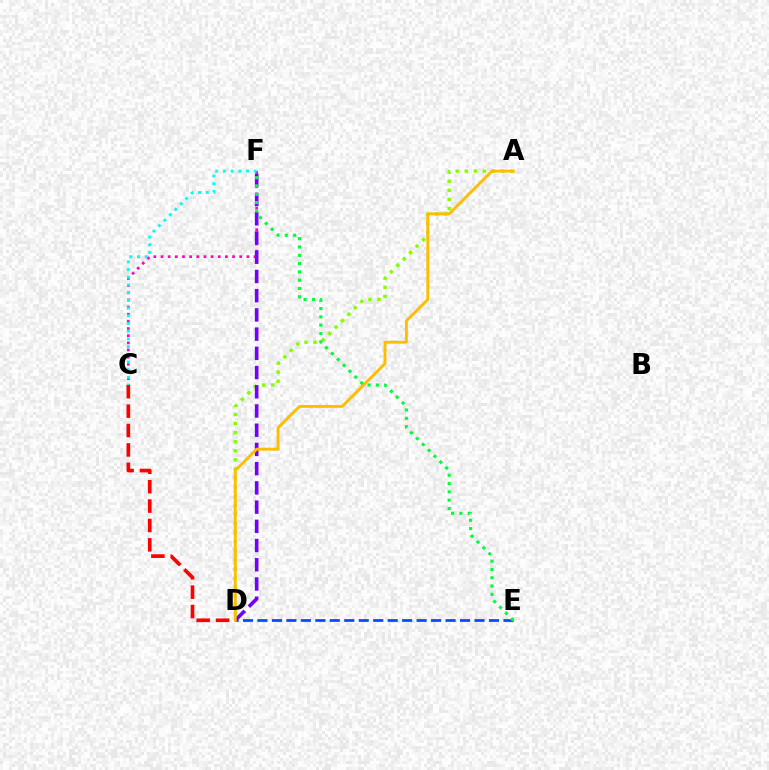{('D', 'E'): [{'color': '#004bff', 'line_style': 'dashed', 'thickness': 1.97}], ('C', 'F'): [{'color': '#ff00cf', 'line_style': 'dotted', 'thickness': 1.94}, {'color': '#00fff6', 'line_style': 'dotted', 'thickness': 2.09}], ('A', 'D'): [{'color': '#84ff00', 'line_style': 'dotted', 'thickness': 2.47}, {'color': '#ffbd00', 'line_style': 'solid', 'thickness': 2.08}], ('D', 'F'): [{'color': '#7200ff', 'line_style': 'dashed', 'thickness': 2.61}], ('C', 'D'): [{'color': '#ff0000', 'line_style': 'dashed', 'thickness': 2.63}], ('E', 'F'): [{'color': '#00ff39', 'line_style': 'dotted', 'thickness': 2.25}]}